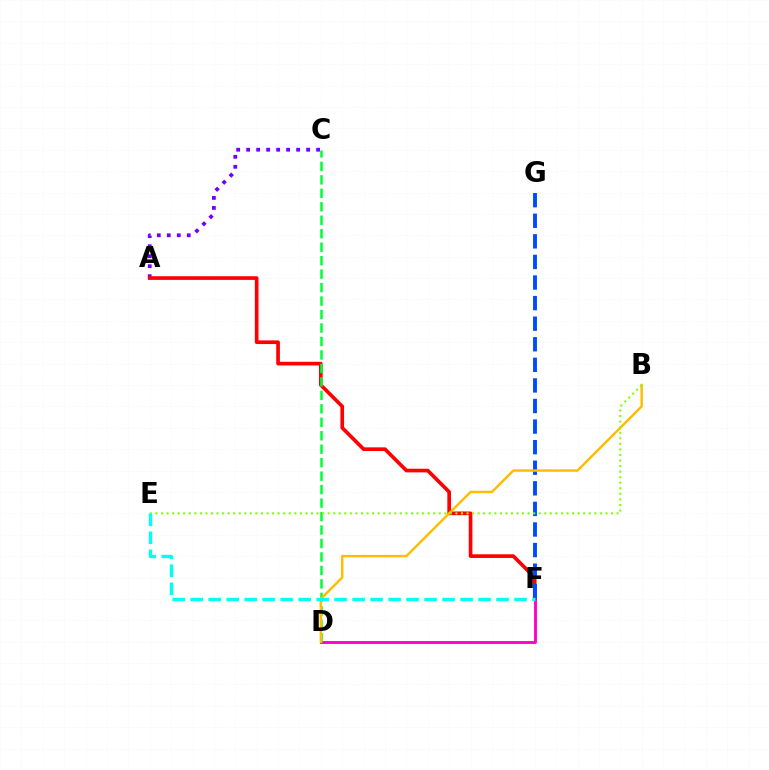{('D', 'F'): [{'color': '#ff00cf', 'line_style': 'solid', 'thickness': 2.08}], ('A', 'C'): [{'color': '#7200ff', 'line_style': 'dotted', 'thickness': 2.71}], ('A', 'F'): [{'color': '#ff0000', 'line_style': 'solid', 'thickness': 2.64}], ('F', 'G'): [{'color': '#004bff', 'line_style': 'dashed', 'thickness': 2.8}], ('C', 'D'): [{'color': '#00ff39', 'line_style': 'dashed', 'thickness': 1.83}], ('B', 'D'): [{'color': '#ffbd00', 'line_style': 'solid', 'thickness': 1.77}], ('B', 'E'): [{'color': '#84ff00', 'line_style': 'dotted', 'thickness': 1.51}], ('E', 'F'): [{'color': '#00fff6', 'line_style': 'dashed', 'thickness': 2.44}]}